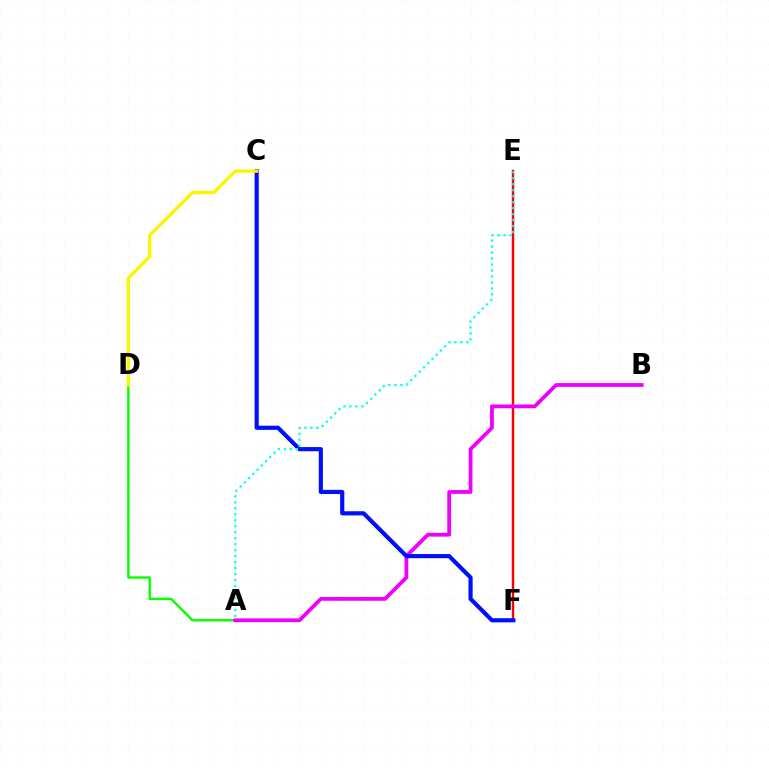{('E', 'F'): [{'color': '#ff0000', 'line_style': 'solid', 'thickness': 1.74}], ('A', 'D'): [{'color': '#08ff00', 'line_style': 'solid', 'thickness': 1.74}], ('A', 'B'): [{'color': '#ee00ff', 'line_style': 'solid', 'thickness': 2.72}], ('C', 'F'): [{'color': '#0010ff', 'line_style': 'solid', 'thickness': 2.99}], ('C', 'D'): [{'color': '#fcf500', 'line_style': 'solid', 'thickness': 2.41}], ('A', 'E'): [{'color': '#00fff6', 'line_style': 'dotted', 'thickness': 1.63}]}